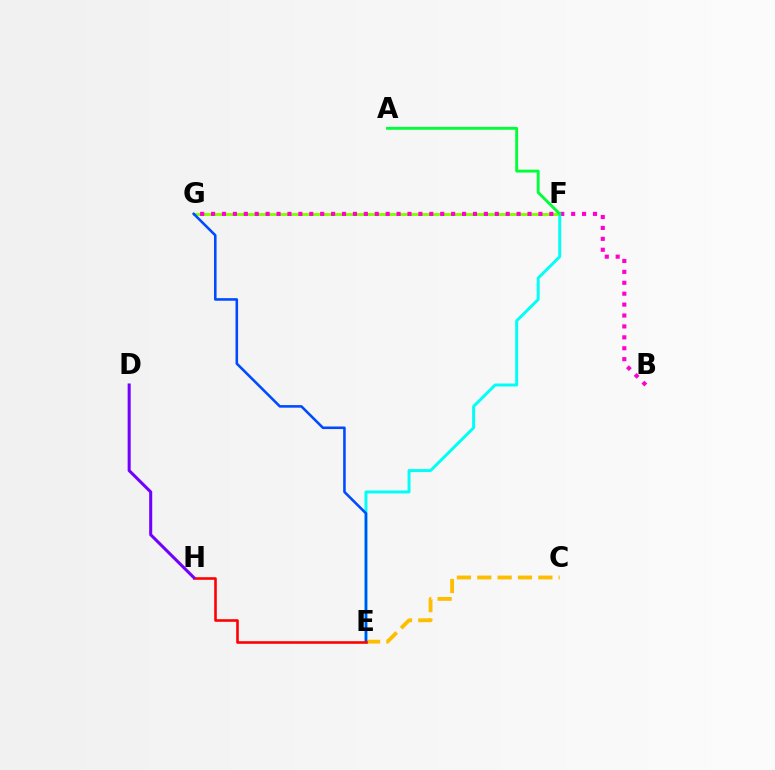{('F', 'G'): [{'color': '#84ff00', 'line_style': 'solid', 'thickness': 2.1}], ('B', 'G'): [{'color': '#ff00cf', 'line_style': 'dotted', 'thickness': 2.96}], ('E', 'F'): [{'color': '#00fff6', 'line_style': 'solid', 'thickness': 2.13}], ('C', 'E'): [{'color': '#ffbd00', 'line_style': 'dashed', 'thickness': 2.76}], ('E', 'G'): [{'color': '#004bff', 'line_style': 'solid', 'thickness': 1.85}], ('E', 'H'): [{'color': '#ff0000', 'line_style': 'solid', 'thickness': 1.87}], ('D', 'H'): [{'color': '#7200ff', 'line_style': 'solid', 'thickness': 2.2}], ('A', 'F'): [{'color': '#00ff39', 'line_style': 'solid', 'thickness': 2.08}]}